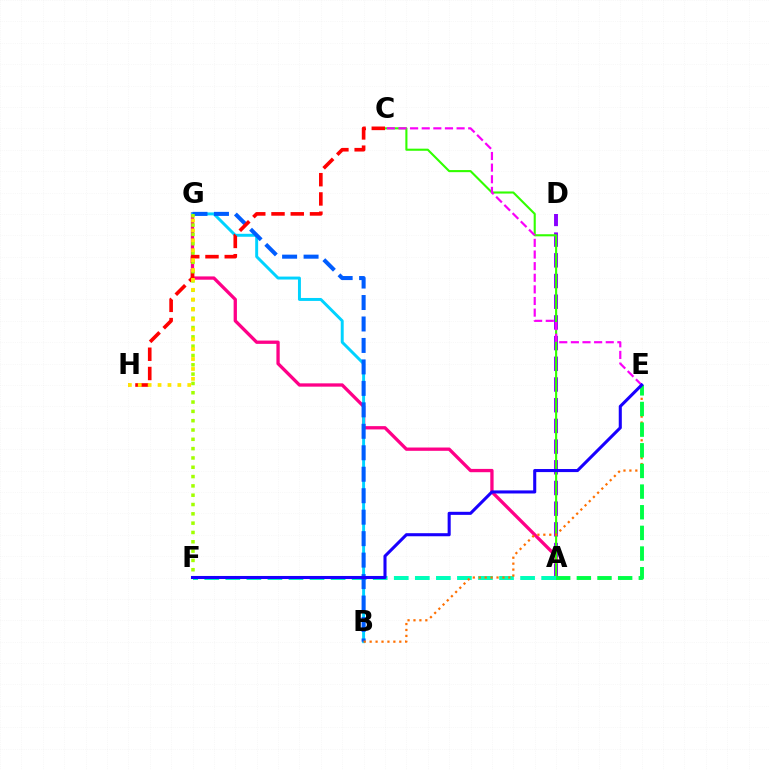{('A', 'G'): [{'color': '#ff0088', 'line_style': 'solid', 'thickness': 2.38}], ('A', 'D'): [{'color': '#8a00ff', 'line_style': 'dashed', 'thickness': 2.81}], ('B', 'G'): [{'color': '#00d3ff', 'line_style': 'solid', 'thickness': 2.12}, {'color': '#005dff', 'line_style': 'dashed', 'thickness': 2.92}], ('A', 'C'): [{'color': '#31ff00', 'line_style': 'solid', 'thickness': 1.52}], ('A', 'F'): [{'color': '#00ffbb', 'line_style': 'dashed', 'thickness': 2.86}], ('C', 'E'): [{'color': '#fa00f9', 'line_style': 'dashed', 'thickness': 1.58}], ('C', 'H'): [{'color': '#ff0000', 'line_style': 'dashed', 'thickness': 2.62}], ('B', 'E'): [{'color': '#ff7000', 'line_style': 'dotted', 'thickness': 1.61}], ('A', 'E'): [{'color': '#00ff45', 'line_style': 'dashed', 'thickness': 2.81}], ('F', 'G'): [{'color': '#a2ff00', 'line_style': 'dotted', 'thickness': 2.53}], ('G', 'H'): [{'color': '#ffe600', 'line_style': 'dotted', 'thickness': 2.69}], ('E', 'F'): [{'color': '#1900ff', 'line_style': 'solid', 'thickness': 2.21}]}